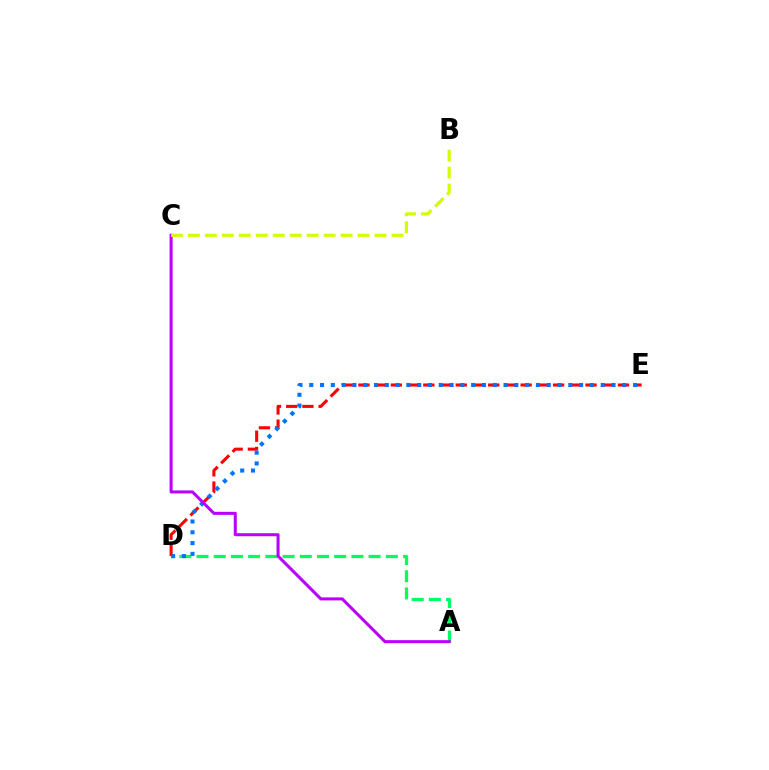{('D', 'E'): [{'color': '#ff0000', 'line_style': 'dashed', 'thickness': 2.2}, {'color': '#0074ff', 'line_style': 'dotted', 'thickness': 2.93}], ('A', 'D'): [{'color': '#00ff5c', 'line_style': 'dashed', 'thickness': 2.34}], ('A', 'C'): [{'color': '#b900ff', 'line_style': 'solid', 'thickness': 2.19}], ('B', 'C'): [{'color': '#d1ff00', 'line_style': 'dashed', 'thickness': 2.31}]}